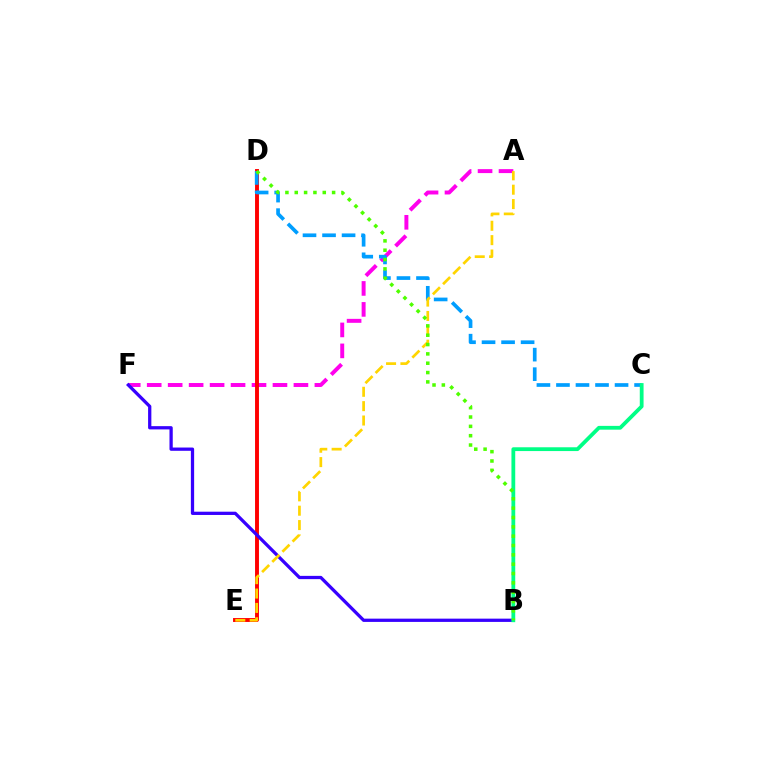{('A', 'F'): [{'color': '#ff00ed', 'line_style': 'dashed', 'thickness': 2.85}], ('D', 'E'): [{'color': '#ff0000', 'line_style': 'solid', 'thickness': 2.81}], ('B', 'F'): [{'color': '#3700ff', 'line_style': 'solid', 'thickness': 2.35}], ('C', 'D'): [{'color': '#009eff', 'line_style': 'dashed', 'thickness': 2.65}], ('A', 'E'): [{'color': '#ffd500', 'line_style': 'dashed', 'thickness': 1.95}], ('B', 'C'): [{'color': '#00ff86', 'line_style': 'solid', 'thickness': 2.73}], ('B', 'D'): [{'color': '#4fff00', 'line_style': 'dotted', 'thickness': 2.54}]}